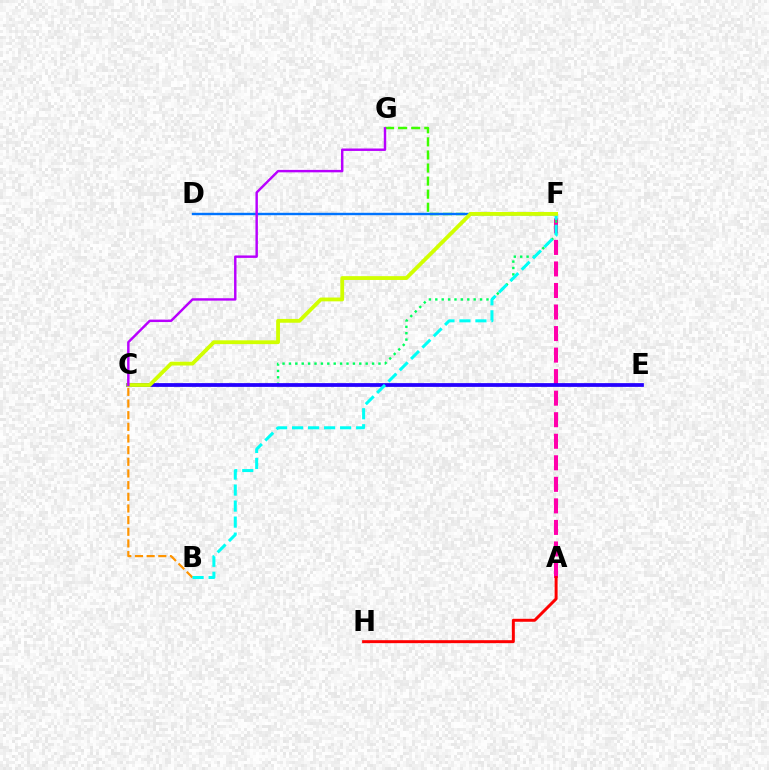{('F', 'G'): [{'color': '#3dff00', 'line_style': 'dashed', 'thickness': 1.78}], ('A', 'F'): [{'color': '#ff00ac', 'line_style': 'dashed', 'thickness': 2.93}], ('C', 'F'): [{'color': '#00ff5c', 'line_style': 'dotted', 'thickness': 1.74}, {'color': '#d1ff00', 'line_style': 'solid', 'thickness': 2.75}], ('B', 'C'): [{'color': '#ff9400', 'line_style': 'dashed', 'thickness': 1.58}], ('C', 'E'): [{'color': '#2500ff', 'line_style': 'solid', 'thickness': 2.7}], ('D', 'F'): [{'color': '#0074ff', 'line_style': 'solid', 'thickness': 1.73}], ('B', 'F'): [{'color': '#00fff6', 'line_style': 'dashed', 'thickness': 2.18}], ('C', 'G'): [{'color': '#b900ff', 'line_style': 'solid', 'thickness': 1.75}], ('A', 'H'): [{'color': '#ff0000', 'line_style': 'solid', 'thickness': 2.13}]}